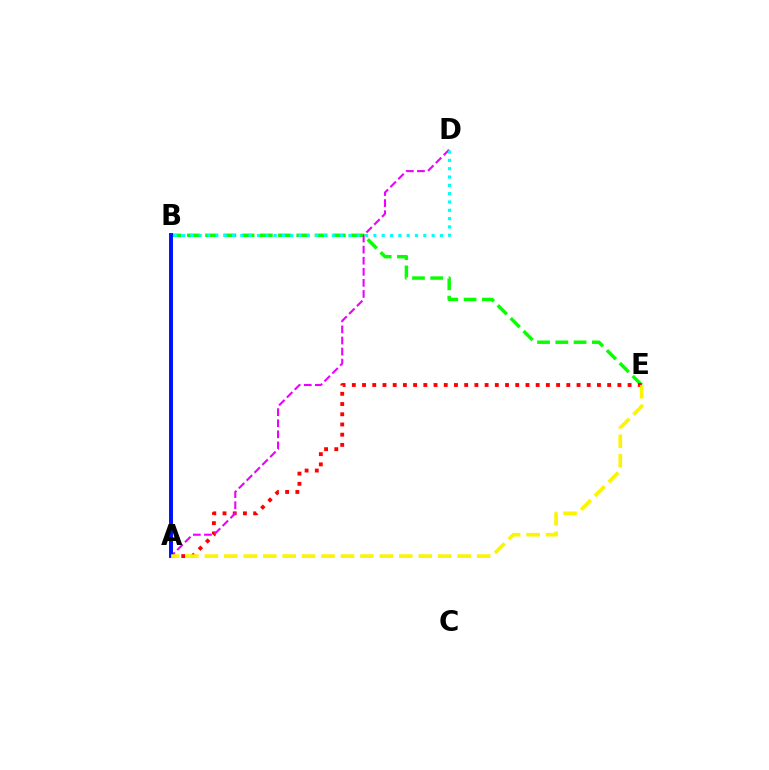{('B', 'E'): [{'color': '#08ff00', 'line_style': 'dashed', 'thickness': 2.48}], ('A', 'E'): [{'color': '#ff0000', 'line_style': 'dotted', 'thickness': 2.78}, {'color': '#fcf500', 'line_style': 'dashed', 'thickness': 2.64}], ('A', 'D'): [{'color': '#ee00ff', 'line_style': 'dashed', 'thickness': 1.5}], ('A', 'B'): [{'color': '#0010ff', 'line_style': 'solid', 'thickness': 2.82}], ('B', 'D'): [{'color': '#00fff6', 'line_style': 'dotted', 'thickness': 2.26}]}